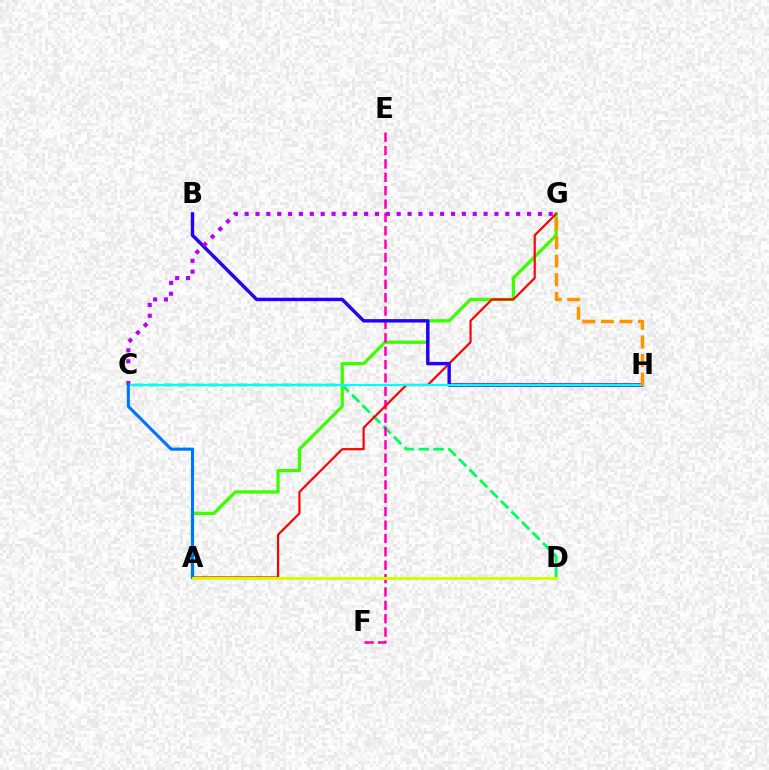{('C', 'D'): [{'color': '#00ff5c', 'line_style': 'dashed', 'thickness': 2.02}], ('A', 'G'): [{'color': '#3dff00', 'line_style': 'solid', 'thickness': 2.37}, {'color': '#ff0000', 'line_style': 'solid', 'thickness': 1.56}], ('E', 'F'): [{'color': '#ff00ac', 'line_style': 'dashed', 'thickness': 1.82}], ('B', 'H'): [{'color': '#2500ff', 'line_style': 'solid', 'thickness': 2.46}], ('C', 'G'): [{'color': '#b900ff', 'line_style': 'dotted', 'thickness': 2.95}], ('C', 'H'): [{'color': '#00fff6', 'line_style': 'solid', 'thickness': 1.54}], ('G', 'H'): [{'color': '#ff9400', 'line_style': 'dashed', 'thickness': 2.52}], ('A', 'C'): [{'color': '#0074ff', 'line_style': 'solid', 'thickness': 2.23}], ('A', 'D'): [{'color': '#d1ff00', 'line_style': 'solid', 'thickness': 2.1}]}